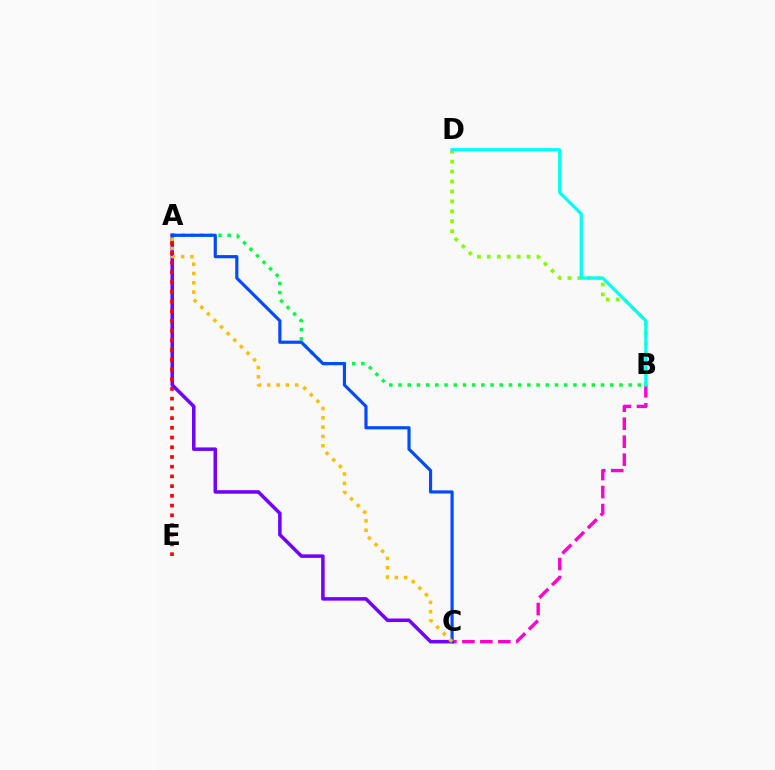{('B', 'D'): [{'color': '#84ff00', 'line_style': 'dotted', 'thickness': 2.7}, {'color': '#00fff6', 'line_style': 'solid', 'thickness': 2.33}], ('B', 'C'): [{'color': '#ff00cf', 'line_style': 'dashed', 'thickness': 2.44}], ('A', 'B'): [{'color': '#00ff39', 'line_style': 'dotted', 'thickness': 2.5}], ('A', 'C'): [{'color': '#7200ff', 'line_style': 'solid', 'thickness': 2.53}, {'color': '#004bff', 'line_style': 'solid', 'thickness': 2.28}, {'color': '#ffbd00', 'line_style': 'dotted', 'thickness': 2.53}], ('A', 'E'): [{'color': '#ff0000', 'line_style': 'dotted', 'thickness': 2.64}]}